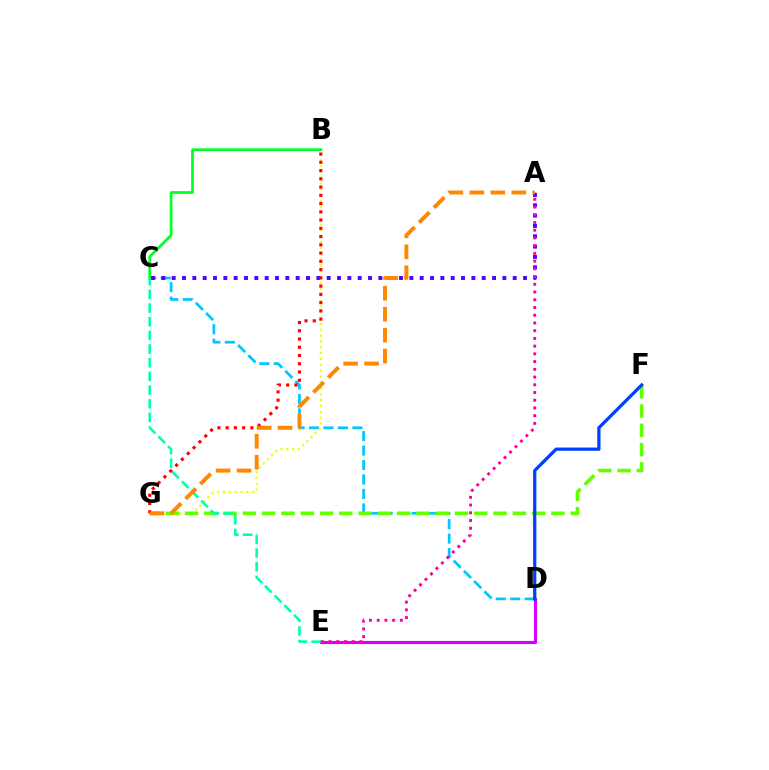{('C', 'D'): [{'color': '#00c7ff', 'line_style': 'dashed', 'thickness': 1.97}], ('B', 'C'): [{'color': '#00ff27', 'line_style': 'solid', 'thickness': 1.97}], ('B', 'G'): [{'color': '#eeff00', 'line_style': 'dotted', 'thickness': 1.59}, {'color': '#ff0000', 'line_style': 'dotted', 'thickness': 2.24}], ('F', 'G'): [{'color': '#66ff00', 'line_style': 'dashed', 'thickness': 2.62}], ('D', 'E'): [{'color': '#d600ff', 'line_style': 'solid', 'thickness': 2.27}], ('C', 'E'): [{'color': '#00ffaf', 'line_style': 'dashed', 'thickness': 1.86}], ('A', 'C'): [{'color': '#4f00ff', 'line_style': 'dotted', 'thickness': 2.81}], ('A', 'E'): [{'color': '#ff00a0', 'line_style': 'dotted', 'thickness': 2.1}], ('A', 'G'): [{'color': '#ff8800', 'line_style': 'dashed', 'thickness': 2.85}], ('D', 'F'): [{'color': '#003fff', 'line_style': 'solid', 'thickness': 2.33}]}